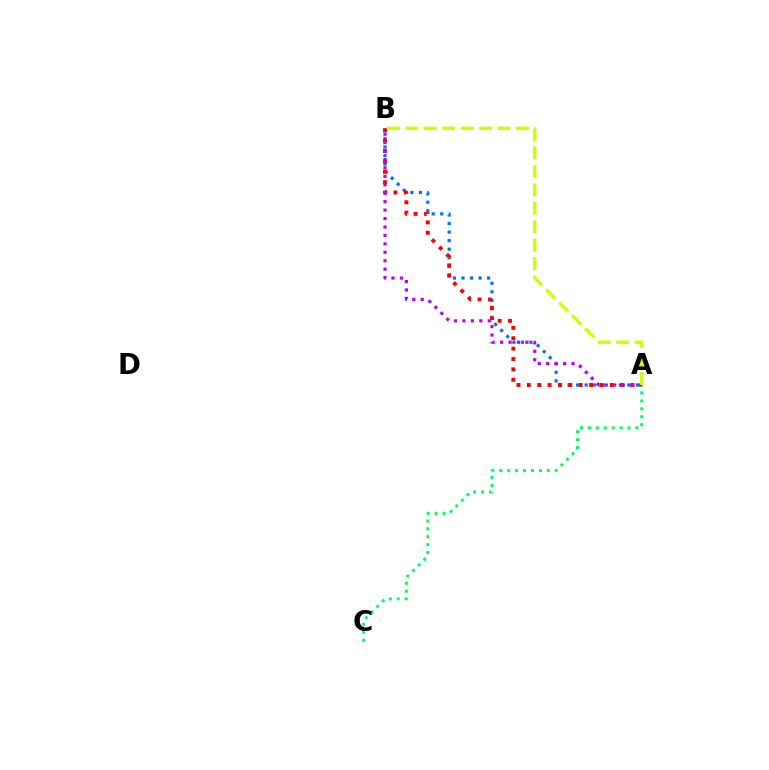{('A', 'C'): [{'color': '#00ff5c', 'line_style': 'dotted', 'thickness': 2.15}], ('A', 'B'): [{'color': '#0074ff', 'line_style': 'dotted', 'thickness': 2.32}, {'color': '#ff0000', 'line_style': 'dotted', 'thickness': 2.82}, {'color': '#b900ff', 'line_style': 'dotted', 'thickness': 2.29}, {'color': '#d1ff00', 'line_style': 'dashed', 'thickness': 2.5}]}